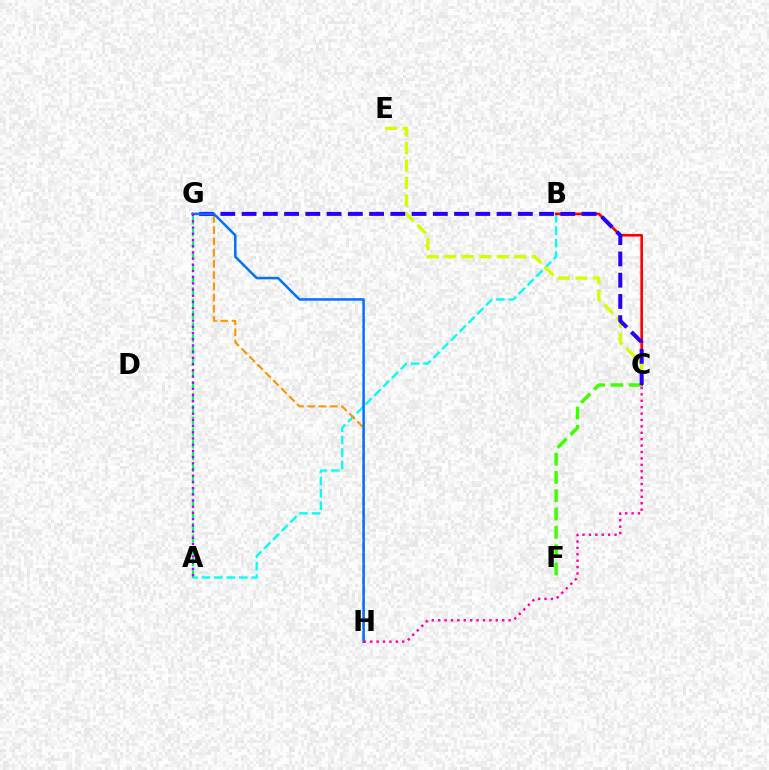{('A', 'B'): [{'color': '#00fff6', 'line_style': 'dashed', 'thickness': 1.69}], ('B', 'C'): [{'color': '#ff0000', 'line_style': 'solid', 'thickness': 1.88}], ('C', 'E'): [{'color': '#d1ff00', 'line_style': 'dashed', 'thickness': 2.38}], ('A', 'G'): [{'color': '#00ff5c', 'line_style': 'dashed', 'thickness': 1.6}, {'color': '#b900ff', 'line_style': 'dotted', 'thickness': 1.69}], ('G', 'H'): [{'color': '#ff9400', 'line_style': 'dashed', 'thickness': 1.53}, {'color': '#0074ff', 'line_style': 'solid', 'thickness': 1.81}], ('C', 'F'): [{'color': '#3dff00', 'line_style': 'dashed', 'thickness': 2.49}], ('C', 'G'): [{'color': '#2500ff', 'line_style': 'dashed', 'thickness': 2.89}], ('C', 'H'): [{'color': '#ff00ac', 'line_style': 'dotted', 'thickness': 1.74}]}